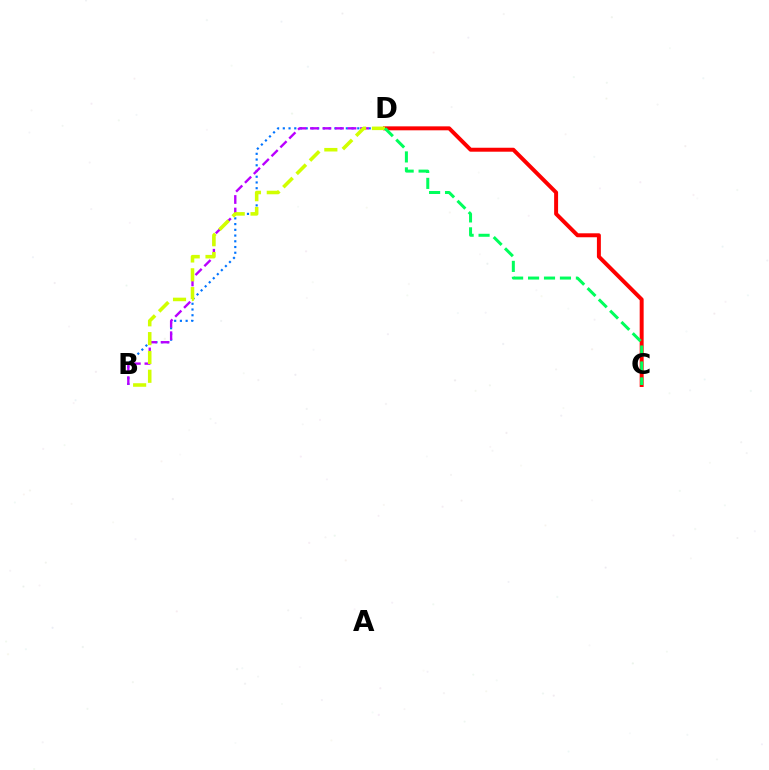{('B', 'D'): [{'color': '#0074ff', 'line_style': 'dotted', 'thickness': 1.56}, {'color': '#b900ff', 'line_style': 'dashed', 'thickness': 1.7}, {'color': '#d1ff00', 'line_style': 'dashed', 'thickness': 2.56}], ('C', 'D'): [{'color': '#ff0000', 'line_style': 'solid', 'thickness': 2.85}, {'color': '#00ff5c', 'line_style': 'dashed', 'thickness': 2.17}]}